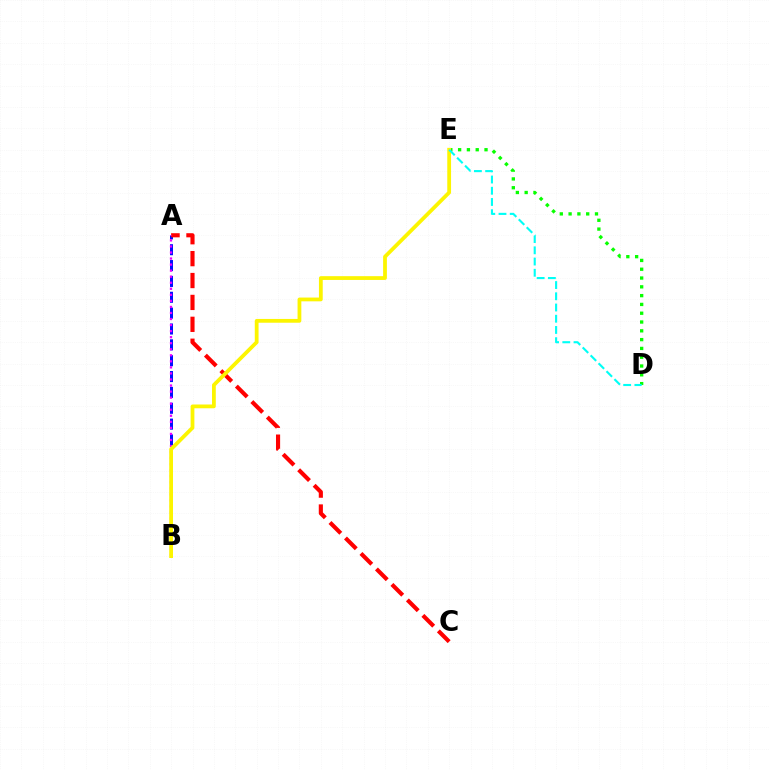{('A', 'B'): [{'color': '#0010ff', 'line_style': 'dashed', 'thickness': 2.15}, {'color': '#ee00ff', 'line_style': 'dotted', 'thickness': 1.64}], ('D', 'E'): [{'color': '#08ff00', 'line_style': 'dotted', 'thickness': 2.39}, {'color': '#00fff6', 'line_style': 'dashed', 'thickness': 1.53}], ('A', 'C'): [{'color': '#ff0000', 'line_style': 'dashed', 'thickness': 2.97}], ('B', 'E'): [{'color': '#fcf500', 'line_style': 'solid', 'thickness': 2.72}]}